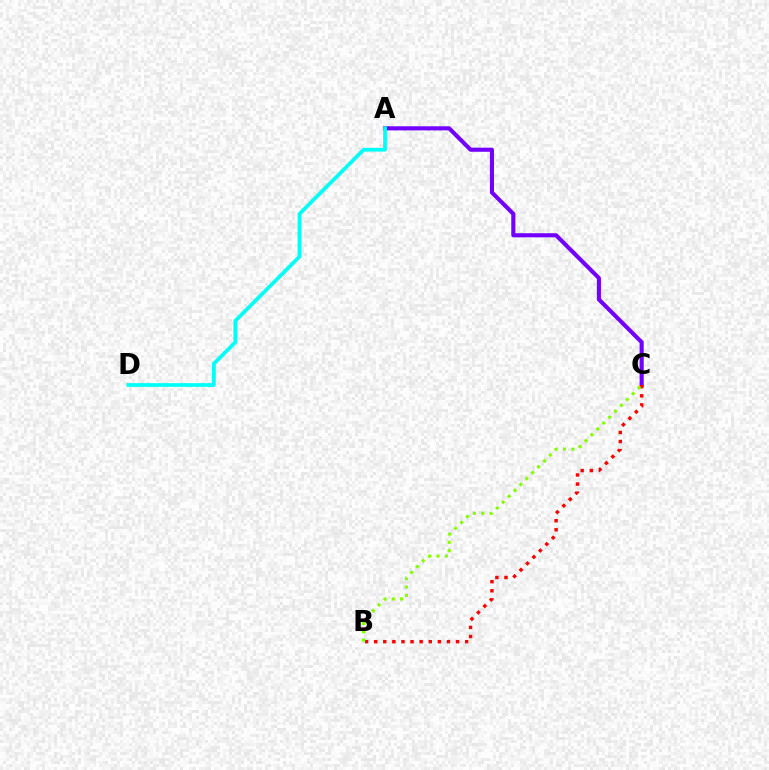{('A', 'C'): [{'color': '#7200ff', 'line_style': 'solid', 'thickness': 2.95}], ('A', 'D'): [{'color': '#00fff6', 'line_style': 'solid', 'thickness': 2.68}], ('B', 'C'): [{'color': '#ff0000', 'line_style': 'dotted', 'thickness': 2.47}, {'color': '#84ff00', 'line_style': 'dotted', 'thickness': 2.26}]}